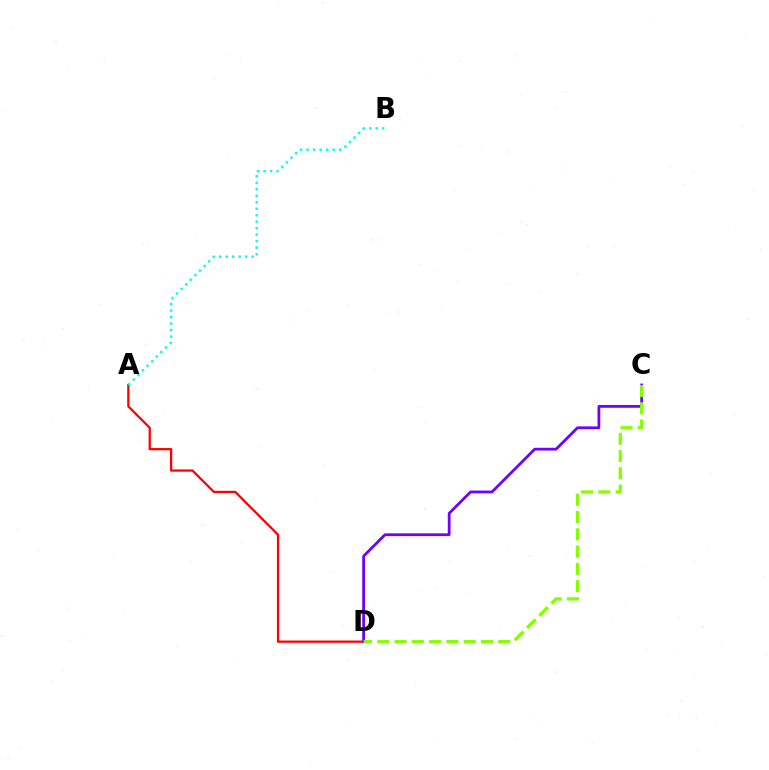{('A', 'D'): [{'color': '#ff0000', 'line_style': 'solid', 'thickness': 1.63}], ('C', 'D'): [{'color': '#7200ff', 'line_style': 'solid', 'thickness': 2.0}, {'color': '#84ff00', 'line_style': 'dashed', 'thickness': 2.35}], ('A', 'B'): [{'color': '#00fff6', 'line_style': 'dotted', 'thickness': 1.76}]}